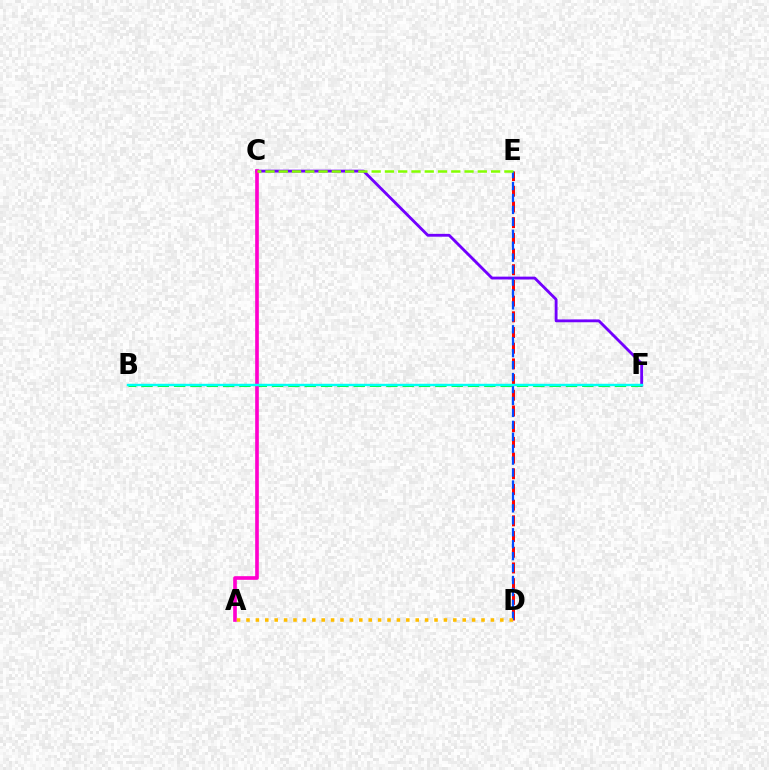{('B', 'F'): [{'color': '#00ff39', 'line_style': 'dashed', 'thickness': 2.22}, {'color': '#00fff6', 'line_style': 'solid', 'thickness': 1.72}], ('D', 'E'): [{'color': '#ff0000', 'line_style': 'dashed', 'thickness': 2.13}, {'color': '#004bff', 'line_style': 'dashed', 'thickness': 1.62}], ('C', 'F'): [{'color': '#7200ff', 'line_style': 'solid', 'thickness': 2.04}], ('A', 'C'): [{'color': '#ff00cf', 'line_style': 'solid', 'thickness': 2.63}], ('C', 'E'): [{'color': '#84ff00', 'line_style': 'dashed', 'thickness': 1.8}], ('A', 'D'): [{'color': '#ffbd00', 'line_style': 'dotted', 'thickness': 2.55}]}